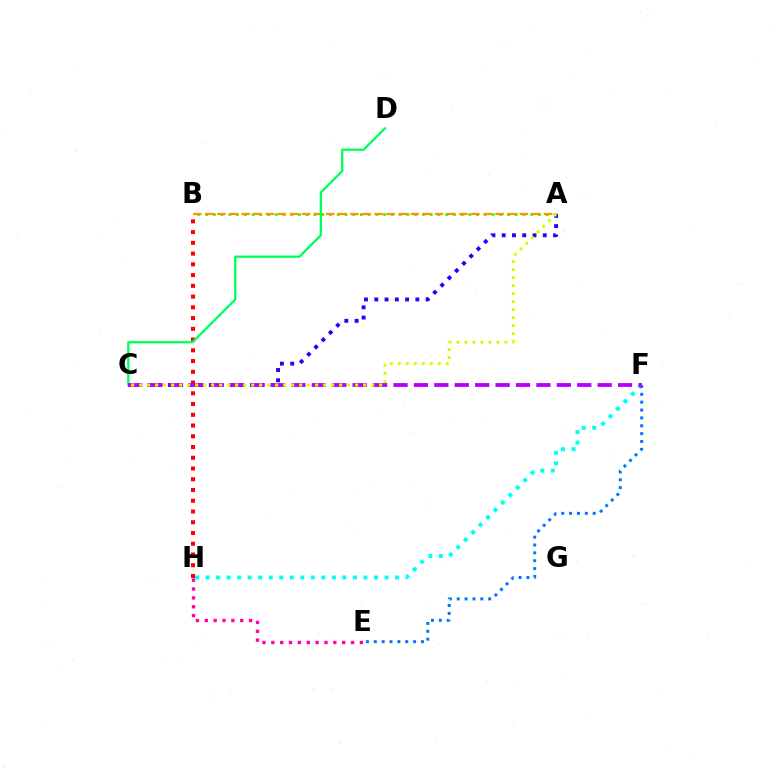{('E', 'H'): [{'color': '#ff00ac', 'line_style': 'dotted', 'thickness': 2.41}], ('A', 'B'): [{'color': '#3dff00', 'line_style': 'dotted', 'thickness': 2.1}, {'color': '#ff9400', 'line_style': 'dashed', 'thickness': 1.64}], ('A', 'C'): [{'color': '#2500ff', 'line_style': 'dotted', 'thickness': 2.79}, {'color': '#d1ff00', 'line_style': 'dotted', 'thickness': 2.17}], ('B', 'H'): [{'color': '#ff0000', 'line_style': 'dotted', 'thickness': 2.92}], ('C', 'D'): [{'color': '#00ff5c', 'line_style': 'solid', 'thickness': 1.67}], ('F', 'H'): [{'color': '#00fff6', 'line_style': 'dotted', 'thickness': 2.86}], ('E', 'F'): [{'color': '#0074ff', 'line_style': 'dotted', 'thickness': 2.13}], ('C', 'F'): [{'color': '#b900ff', 'line_style': 'dashed', 'thickness': 2.77}]}